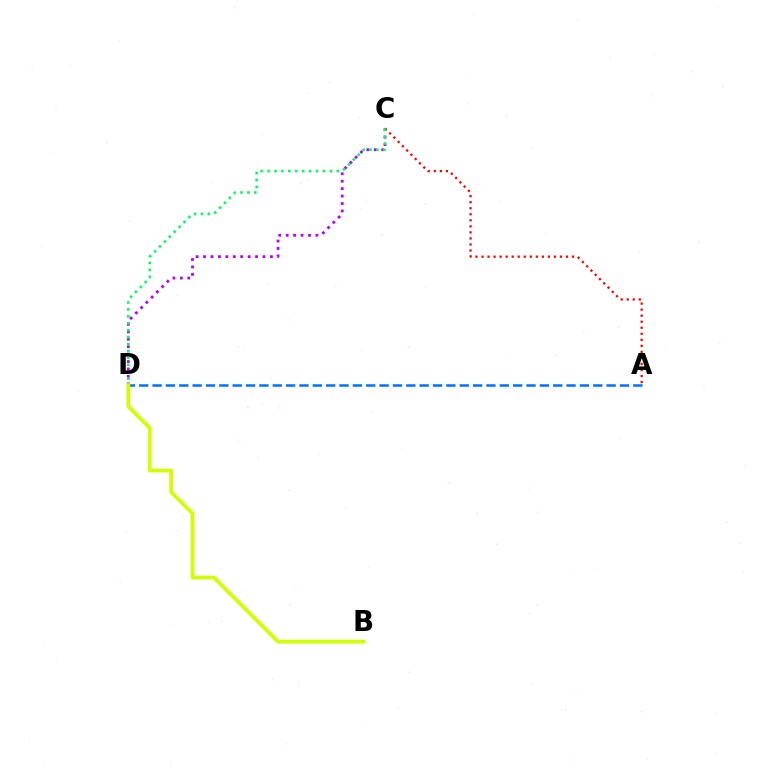{('C', 'D'): [{'color': '#b900ff', 'line_style': 'dotted', 'thickness': 2.02}, {'color': '#00ff5c', 'line_style': 'dotted', 'thickness': 1.88}], ('A', 'C'): [{'color': '#ff0000', 'line_style': 'dotted', 'thickness': 1.64}], ('A', 'D'): [{'color': '#0074ff', 'line_style': 'dashed', 'thickness': 1.81}], ('B', 'D'): [{'color': '#d1ff00', 'line_style': 'solid', 'thickness': 2.7}]}